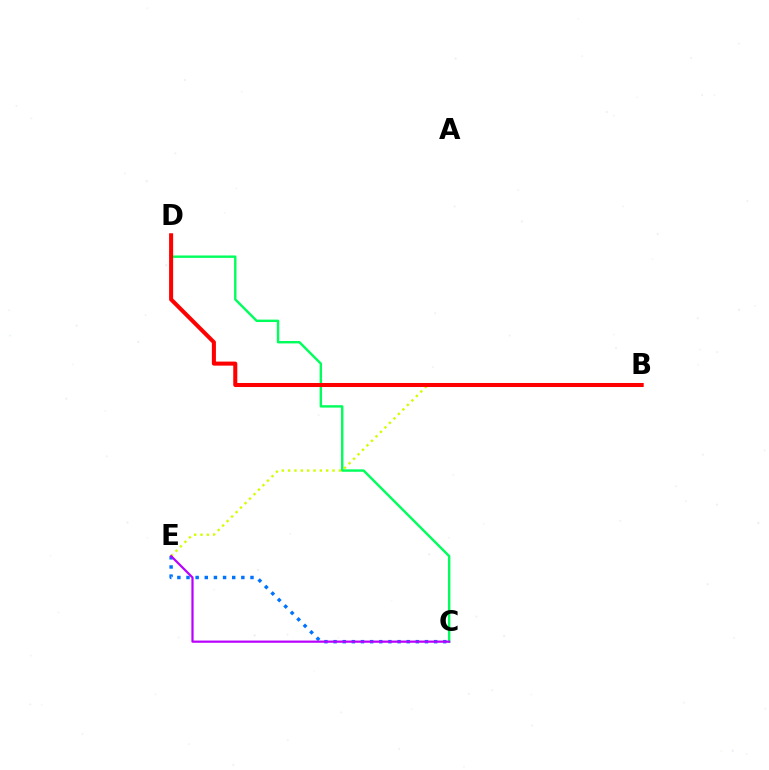{('C', 'D'): [{'color': '#00ff5c', 'line_style': 'solid', 'thickness': 1.74}], ('B', 'E'): [{'color': '#d1ff00', 'line_style': 'dotted', 'thickness': 1.72}], ('C', 'E'): [{'color': '#0074ff', 'line_style': 'dotted', 'thickness': 2.48}, {'color': '#b900ff', 'line_style': 'solid', 'thickness': 1.59}], ('B', 'D'): [{'color': '#ff0000', 'line_style': 'solid', 'thickness': 2.91}]}